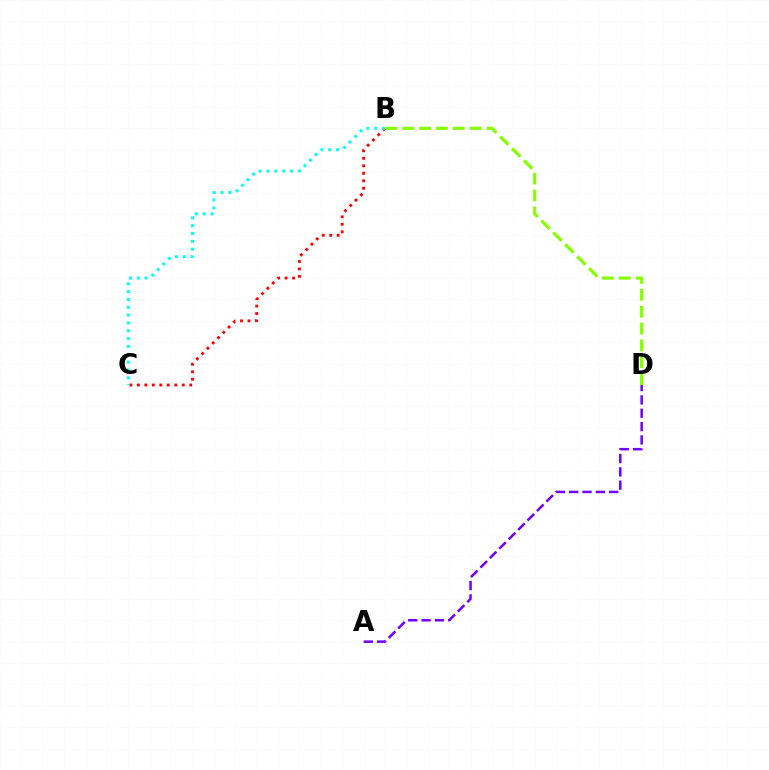{('B', 'D'): [{'color': '#84ff00', 'line_style': 'dashed', 'thickness': 2.29}], ('A', 'D'): [{'color': '#7200ff', 'line_style': 'dashed', 'thickness': 1.81}], ('B', 'C'): [{'color': '#ff0000', 'line_style': 'dotted', 'thickness': 2.03}, {'color': '#00fff6', 'line_style': 'dotted', 'thickness': 2.13}]}